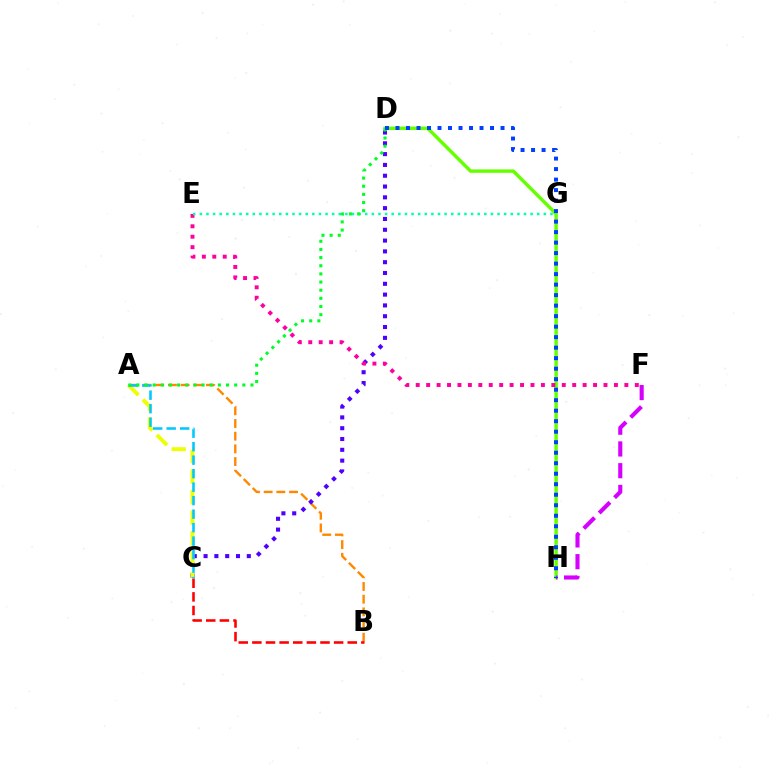{('A', 'B'): [{'color': '#ff8800', 'line_style': 'dashed', 'thickness': 1.72}], ('B', 'C'): [{'color': '#ff0000', 'line_style': 'dashed', 'thickness': 1.85}], ('D', 'H'): [{'color': '#66ff00', 'line_style': 'solid', 'thickness': 2.47}, {'color': '#003fff', 'line_style': 'dotted', 'thickness': 2.85}], ('C', 'D'): [{'color': '#4f00ff', 'line_style': 'dotted', 'thickness': 2.94}], ('A', 'C'): [{'color': '#eeff00', 'line_style': 'dashed', 'thickness': 2.79}, {'color': '#00c7ff', 'line_style': 'dashed', 'thickness': 1.83}], ('E', 'F'): [{'color': '#ff00a0', 'line_style': 'dotted', 'thickness': 2.83}], ('E', 'G'): [{'color': '#00ffaf', 'line_style': 'dotted', 'thickness': 1.8}], ('A', 'D'): [{'color': '#00ff27', 'line_style': 'dotted', 'thickness': 2.22}], ('F', 'H'): [{'color': '#d600ff', 'line_style': 'dashed', 'thickness': 2.95}]}